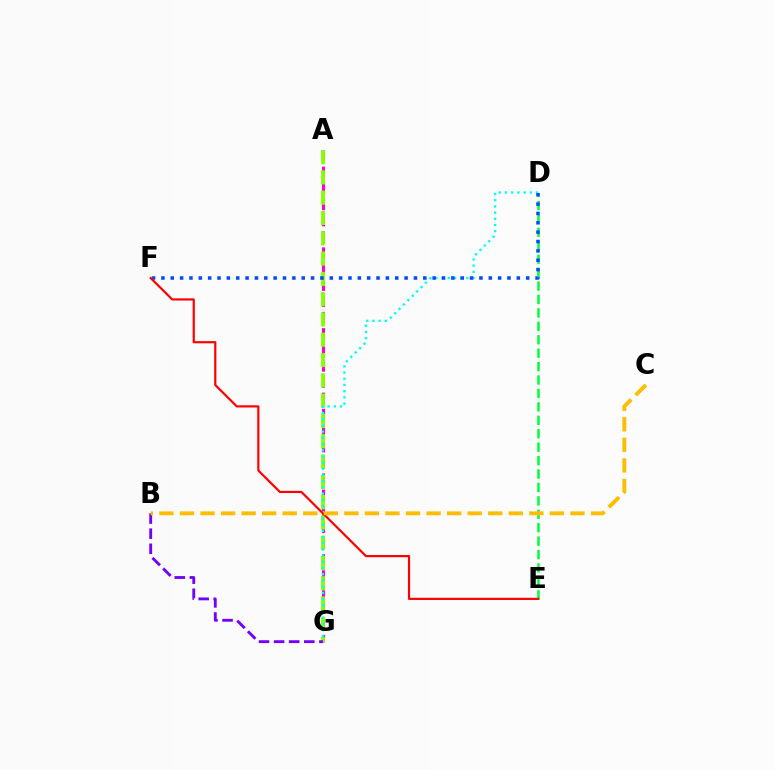{('A', 'G'): [{'color': '#ff00cf', 'line_style': 'dashed', 'thickness': 2.19}, {'color': '#84ff00', 'line_style': 'dashed', 'thickness': 2.76}], ('D', 'E'): [{'color': '#00ff39', 'line_style': 'dashed', 'thickness': 1.82}], ('D', 'G'): [{'color': '#00fff6', 'line_style': 'dotted', 'thickness': 1.68}], ('B', 'G'): [{'color': '#7200ff', 'line_style': 'dashed', 'thickness': 2.05}], ('D', 'F'): [{'color': '#004bff', 'line_style': 'dotted', 'thickness': 2.54}], ('E', 'F'): [{'color': '#ff0000', 'line_style': 'solid', 'thickness': 1.57}], ('B', 'C'): [{'color': '#ffbd00', 'line_style': 'dashed', 'thickness': 2.79}]}